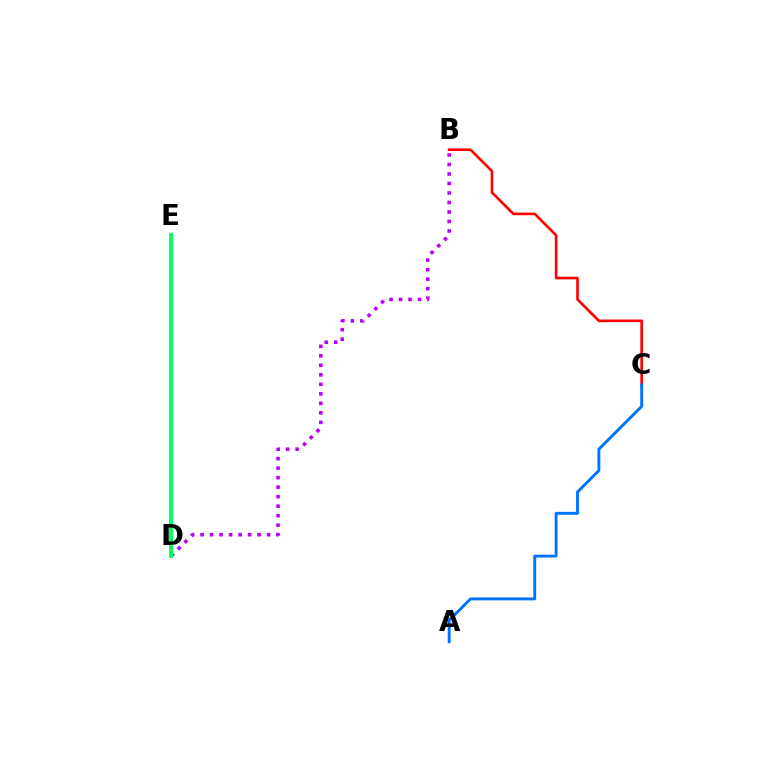{('D', 'E'): [{'color': '#d1ff00', 'line_style': 'dotted', 'thickness': 1.62}, {'color': '#00ff5c', 'line_style': 'solid', 'thickness': 2.8}], ('B', 'C'): [{'color': '#ff0000', 'line_style': 'solid', 'thickness': 1.9}], ('A', 'C'): [{'color': '#0074ff', 'line_style': 'solid', 'thickness': 2.1}], ('B', 'D'): [{'color': '#b900ff', 'line_style': 'dotted', 'thickness': 2.58}]}